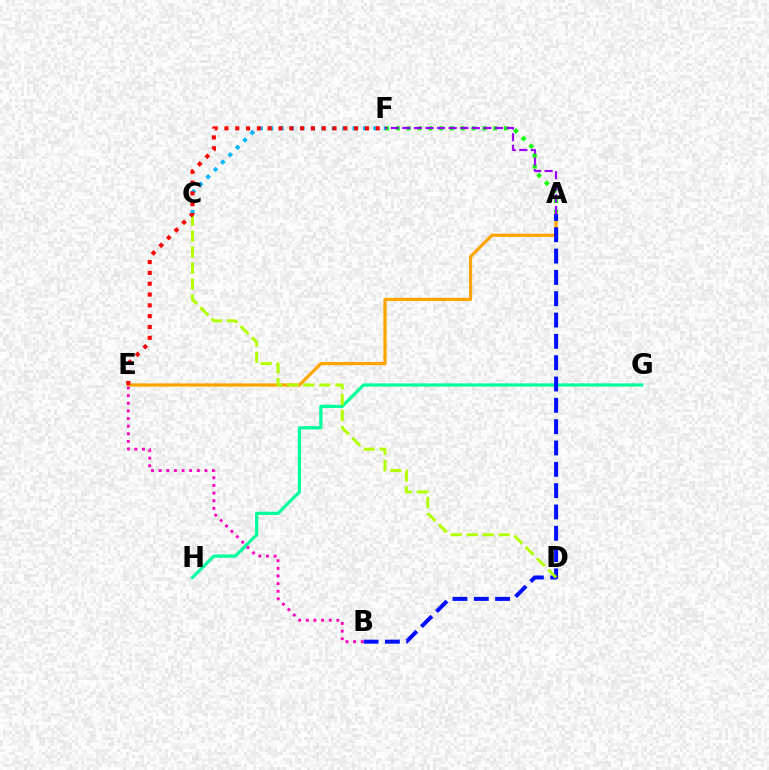{('A', 'F'): [{'color': '#08ff00', 'line_style': 'dotted', 'thickness': 2.95}, {'color': '#9b00ff', 'line_style': 'dashed', 'thickness': 1.57}], ('G', 'H'): [{'color': '#00ff9d', 'line_style': 'solid', 'thickness': 2.33}], ('A', 'E'): [{'color': '#ffa500', 'line_style': 'solid', 'thickness': 2.31}], ('C', 'F'): [{'color': '#00b5ff', 'line_style': 'dotted', 'thickness': 2.83}], ('A', 'B'): [{'color': '#0010ff', 'line_style': 'dashed', 'thickness': 2.9}], ('B', 'E'): [{'color': '#ff00bd', 'line_style': 'dotted', 'thickness': 2.07}], ('C', 'D'): [{'color': '#b3ff00', 'line_style': 'dashed', 'thickness': 2.17}], ('E', 'F'): [{'color': '#ff0000', 'line_style': 'dotted', 'thickness': 2.94}]}